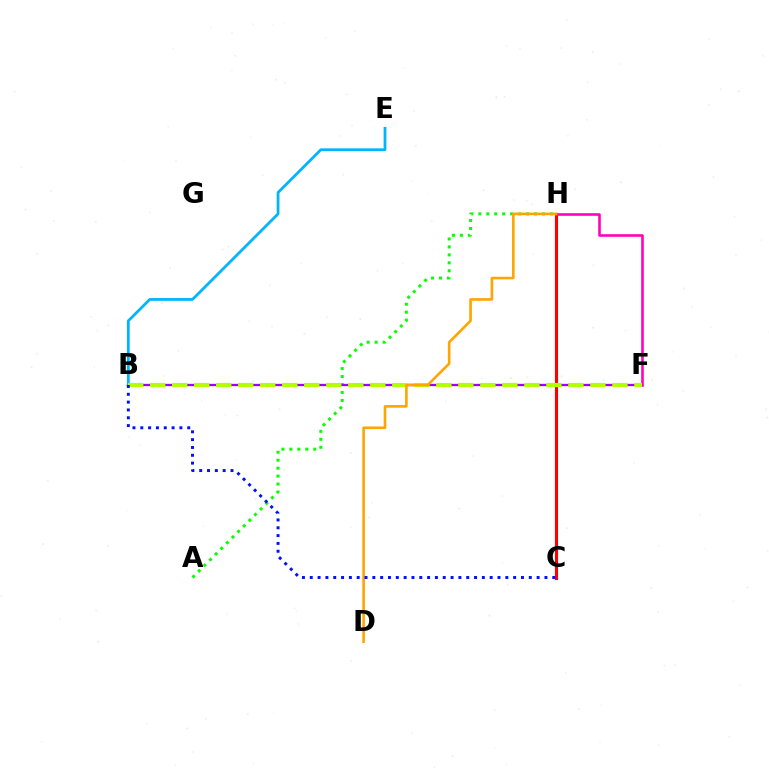{('A', 'H'): [{'color': '#08ff00', 'line_style': 'dotted', 'thickness': 2.16}], ('C', 'H'): [{'color': '#00ff9d', 'line_style': 'dotted', 'thickness': 2.07}, {'color': '#ff0000', 'line_style': 'solid', 'thickness': 2.25}], ('B', 'F'): [{'color': '#9b00ff', 'line_style': 'solid', 'thickness': 1.66}, {'color': '#b3ff00', 'line_style': 'dashed', 'thickness': 2.99}], ('B', 'E'): [{'color': '#00b5ff', 'line_style': 'solid', 'thickness': 1.99}], ('F', 'H'): [{'color': '#ff00bd', 'line_style': 'solid', 'thickness': 1.87}], ('D', 'H'): [{'color': '#ffa500', 'line_style': 'solid', 'thickness': 1.88}], ('B', 'C'): [{'color': '#0010ff', 'line_style': 'dotted', 'thickness': 2.13}]}